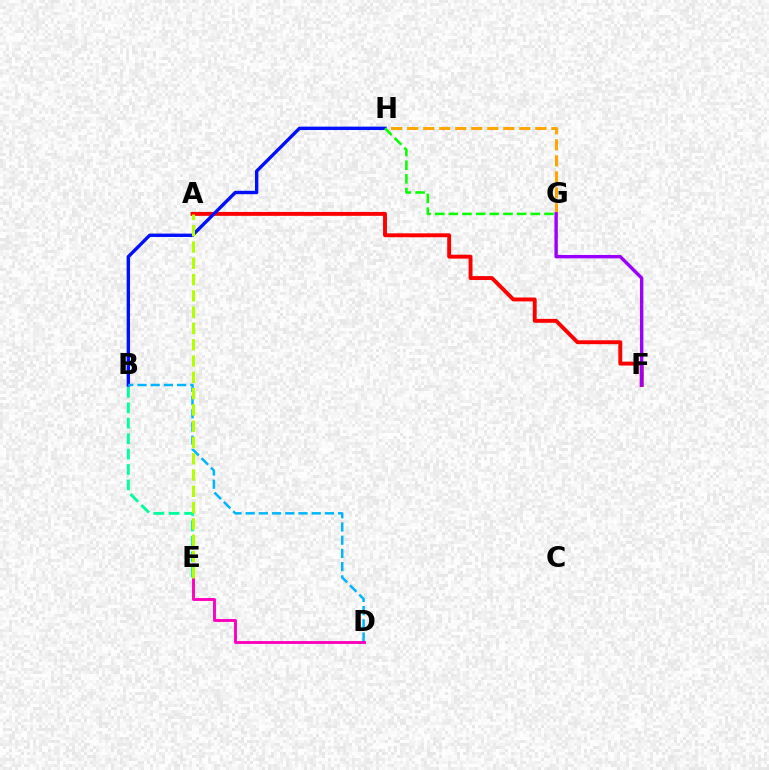{('A', 'F'): [{'color': '#ff0000', 'line_style': 'solid', 'thickness': 2.81}], ('G', 'H'): [{'color': '#ffa500', 'line_style': 'dashed', 'thickness': 2.18}, {'color': '#08ff00', 'line_style': 'dashed', 'thickness': 1.86}], ('B', 'H'): [{'color': '#0010ff', 'line_style': 'solid', 'thickness': 2.43}], ('F', 'G'): [{'color': '#9b00ff', 'line_style': 'solid', 'thickness': 2.45}], ('B', 'D'): [{'color': '#00b5ff', 'line_style': 'dashed', 'thickness': 1.8}], ('B', 'E'): [{'color': '#00ff9d', 'line_style': 'dashed', 'thickness': 2.1}], ('D', 'E'): [{'color': '#ff00bd', 'line_style': 'solid', 'thickness': 2.08}], ('A', 'E'): [{'color': '#b3ff00', 'line_style': 'dashed', 'thickness': 2.21}]}